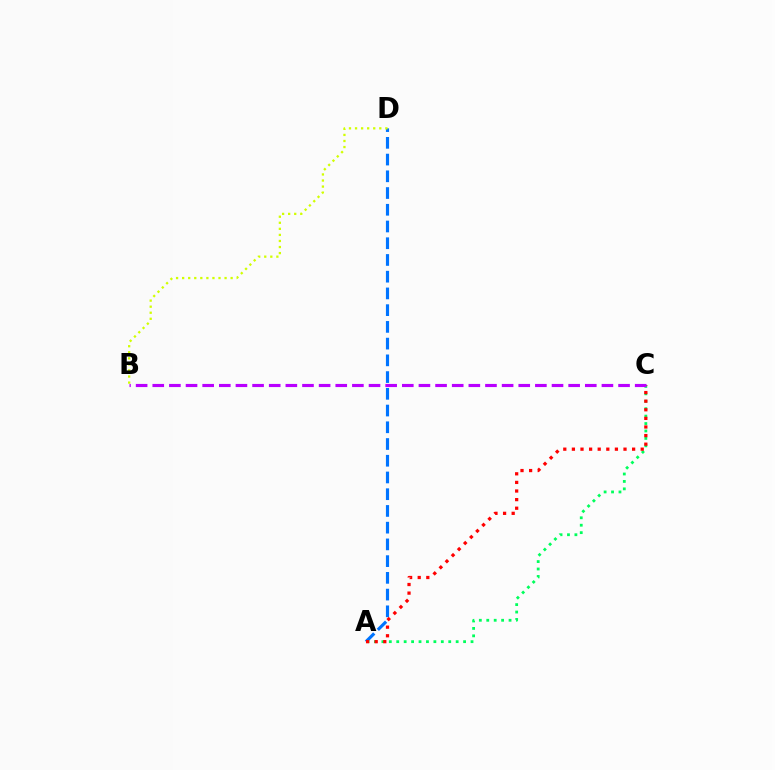{('A', 'D'): [{'color': '#0074ff', 'line_style': 'dashed', 'thickness': 2.27}], ('B', 'D'): [{'color': '#d1ff00', 'line_style': 'dotted', 'thickness': 1.65}], ('A', 'C'): [{'color': '#00ff5c', 'line_style': 'dotted', 'thickness': 2.02}, {'color': '#ff0000', 'line_style': 'dotted', 'thickness': 2.34}], ('B', 'C'): [{'color': '#b900ff', 'line_style': 'dashed', 'thickness': 2.26}]}